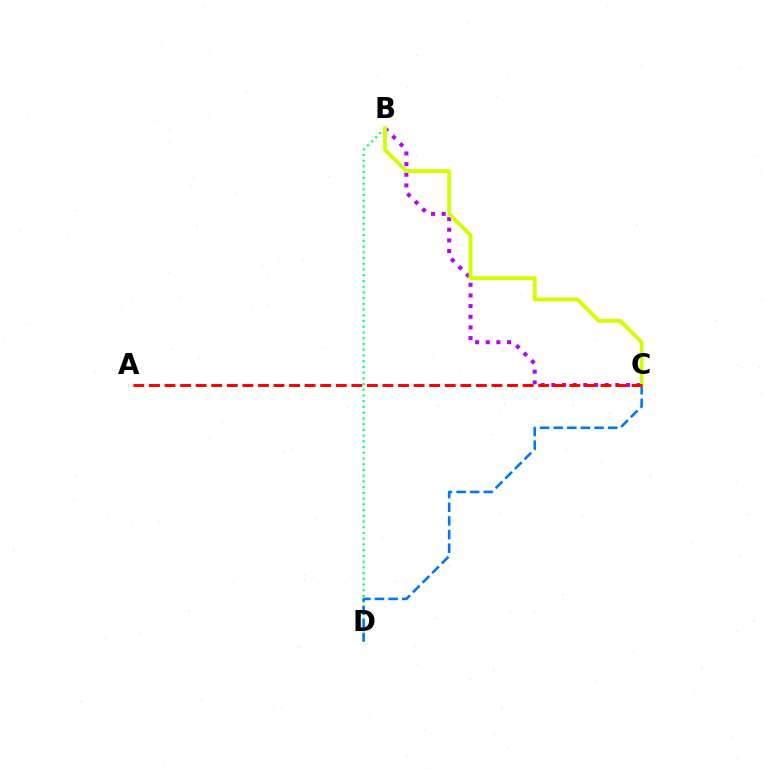{('B', 'D'): [{'color': '#00ff5c', 'line_style': 'dotted', 'thickness': 1.56}], ('C', 'D'): [{'color': '#0074ff', 'line_style': 'dashed', 'thickness': 1.85}], ('B', 'C'): [{'color': '#b900ff', 'line_style': 'dotted', 'thickness': 2.89}, {'color': '#d1ff00', 'line_style': 'solid', 'thickness': 2.77}], ('A', 'C'): [{'color': '#ff0000', 'line_style': 'dashed', 'thickness': 2.12}]}